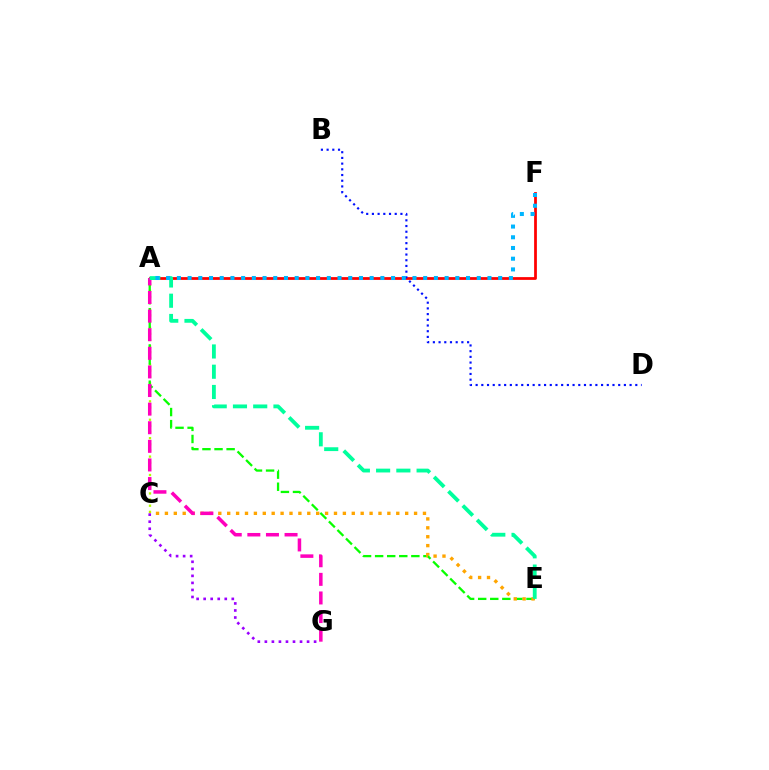{('A', 'C'): [{'color': '#b3ff00', 'line_style': 'dotted', 'thickness': 1.67}], ('A', 'F'): [{'color': '#ff0000', 'line_style': 'solid', 'thickness': 1.98}, {'color': '#00b5ff', 'line_style': 'dotted', 'thickness': 2.91}], ('A', 'E'): [{'color': '#08ff00', 'line_style': 'dashed', 'thickness': 1.64}, {'color': '#00ff9d', 'line_style': 'dashed', 'thickness': 2.75}], ('C', 'E'): [{'color': '#ffa500', 'line_style': 'dotted', 'thickness': 2.42}], ('A', 'G'): [{'color': '#ff00bd', 'line_style': 'dashed', 'thickness': 2.53}], ('C', 'G'): [{'color': '#9b00ff', 'line_style': 'dotted', 'thickness': 1.91}], ('B', 'D'): [{'color': '#0010ff', 'line_style': 'dotted', 'thickness': 1.55}]}